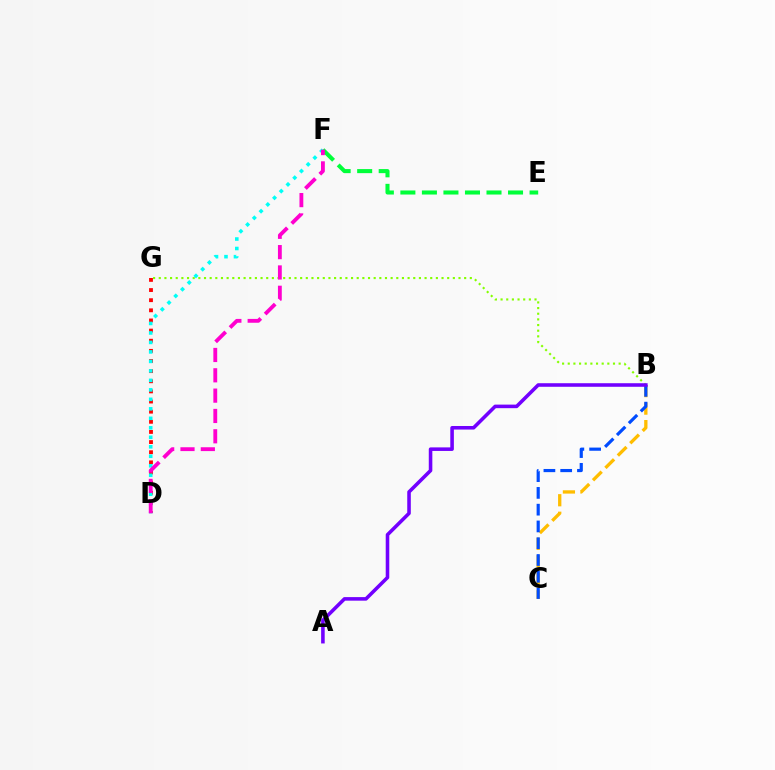{('D', 'G'): [{'color': '#ff0000', 'line_style': 'dotted', 'thickness': 2.75}], ('B', 'C'): [{'color': '#ffbd00', 'line_style': 'dashed', 'thickness': 2.38}, {'color': '#004bff', 'line_style': 'dashed', 'thickness': 2.28}], ('B', 'G'): [{'color': '#84ff00', 'line_style': 'dotted', 'thickness': 1.54}], ('D', 'F'): [{'color': '#00fff6', 'line_style': 'dotted', 'thickness': 2.58}, {'color': '#ff00cf', 'line_style': 'dashed', 'thickness': 2.76}], ('E', 'F'): [{'color': '#00ff39', 'line_style': 'dashed', 'thickness': 2.92}], ('A', 'B'): [{'color': '#7200ff', 'line_style': 'solid', 'thickness': 2.57}]}